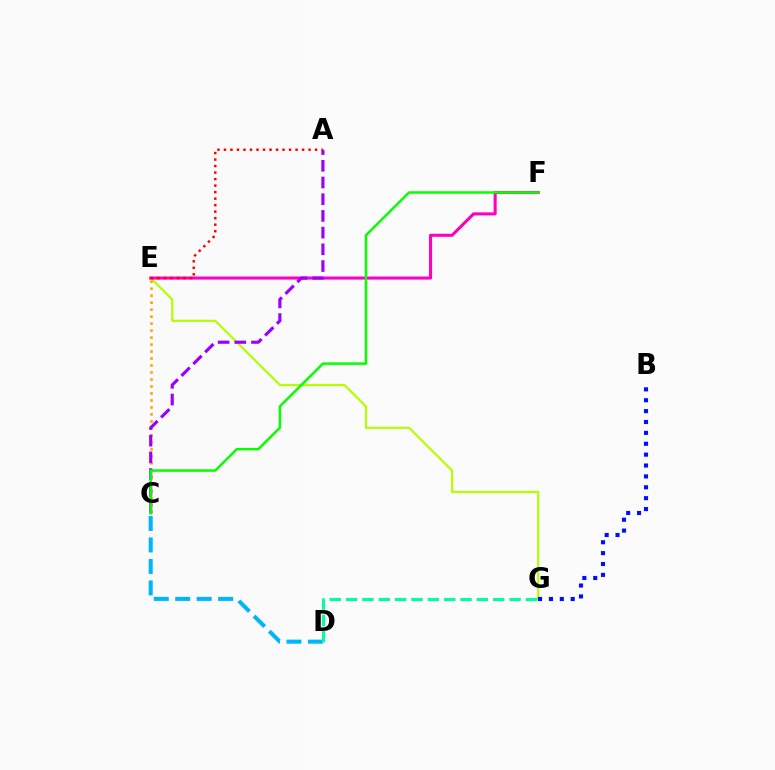{('E', 'G'): [{'color': '#b3ff00', 'line_style': 'solid', 'thickness': 1.57}], ('B', 'G'): [{'color': '#0010ff', 'line_style': 'dotted', 'thickness': 2.96}], ('C', 'E'): [{'color': '#ffa500', 'line_style': 'dotted', 'thickness': 1.9}], ('E', 'F'): [{'color': '#ff00bd', 'line_style': 'solid', 'thickness': 2.21}], ('A', 'C'): [{'color': '#9b00ff', 'line_style': 'dashed', 'thickness': 2.27}], ('C', 'F'): [{'color': '#08ff00', 'line_style': 'solid', 'thickness': 1.8}], ('C', 'D'): [{'color': '#00b5ff', 'line_style': 'dashed', 'thickness': 2.92}], ('D', 'G'): [{'color': '#00ff9d', 'line_style': 'dashed', 'thickness': 2.22}], ('A', 'E'): [{'color': '#ff0000', 'line_style': 'dotted', 'thickness': 1.77}]}